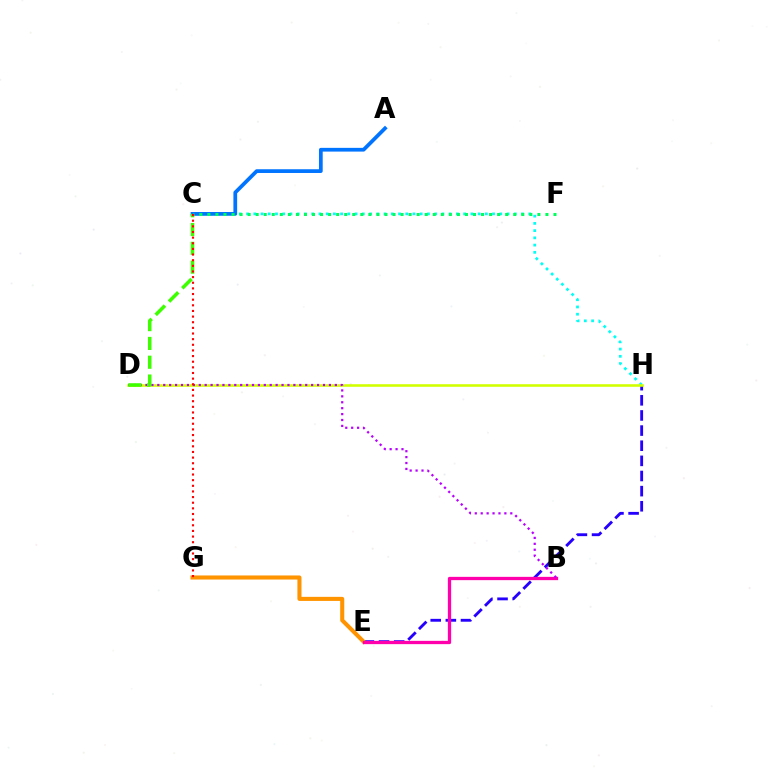{('C', 'H'): [{'color': '#00fff6', 'line_style': 'dotted', 'thickness': 1.97}], ('E', 'H'): [{'color': '#2500ff', 'line_style': 'dashed', 'thickness': 2.06}], ('D', 'H'): [{'color': '#d1ff00', 'line_style': 'solid', 'thickness': 1.85}], ('E', 'G'): [{'color': '#ff9400', 'line_style': 'solid', 'thickness': 2.93}], ('A', 'C'): [{'color': '#0074ff', 'line_style': 'solid', 'thickness': 2.69}], ('B', 'E'): [{'color': '#ff00ac', 'line_style': 'solid', 'thickness': 2.37}], ('B', 'D'): [{'color': '#b900ff', 'line_style': 'dotted', 'thickness': 1.61}], ('C', 'D'): [{'color': '#3dff00', 'line_style': 'dashed', 'thickness': 2.55}], ('C', 'F'): [{'color': '#00ff5c', 'line_style': 'dotted', 'thickness': 2.19}], ('C', 'G'): [{'color': '#ff0000', 'line_style': 'dotted', 'thickness': 1.53}]}